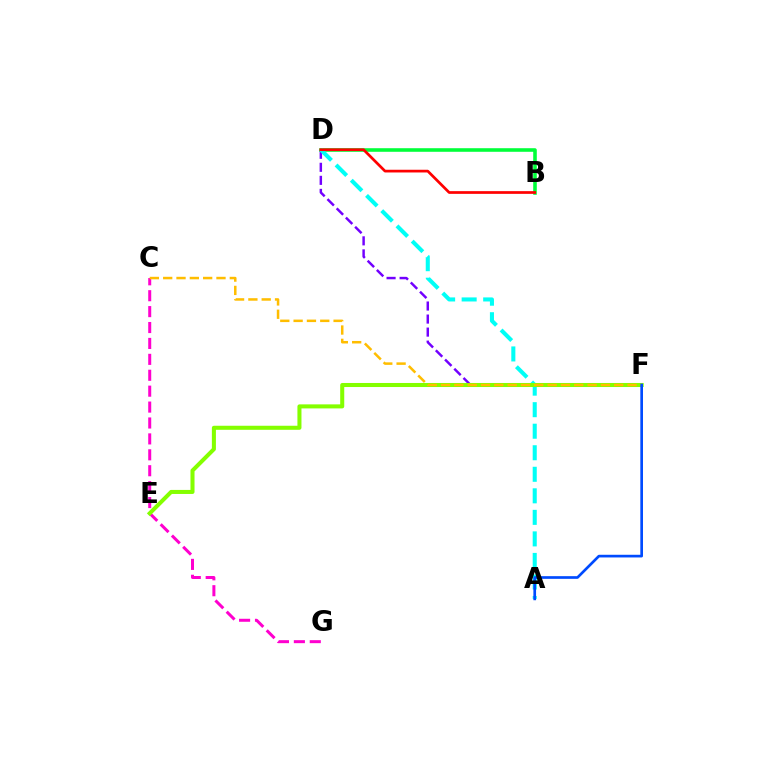{('D', 'F'): [{'color': '#7200ff', 'line_style': 'dashed', 'thickness': 1.77}], ('C', 'G'): [{'color': '#ff00cf', 'line_style': 'dashed', 'thickness': 2.16}], ('B', 'D'): [{'color': '#00ff39', 'line_style': 'solid', 'thickness': 2.57}, {'color': '#ff0000', 'line_style': 'solid', 'thickness': 1.95}], ('A', 'D'): [{'color': '#00fff6', 'line_style': 'dashed', 'thickness': 2.93}], ('E', 'F'): [{'color': '#84ff00', 'line_style': 'solid', 'thickness': 2.91}], ('C', 'F'): [{'color': '#ffbd00', 'line_style': 'dashed', 'thickness': 1.81}], ('A', 'F'): [{'color': '#004bff', 'line_style': 'solid', 'thickness': 1.93}]}